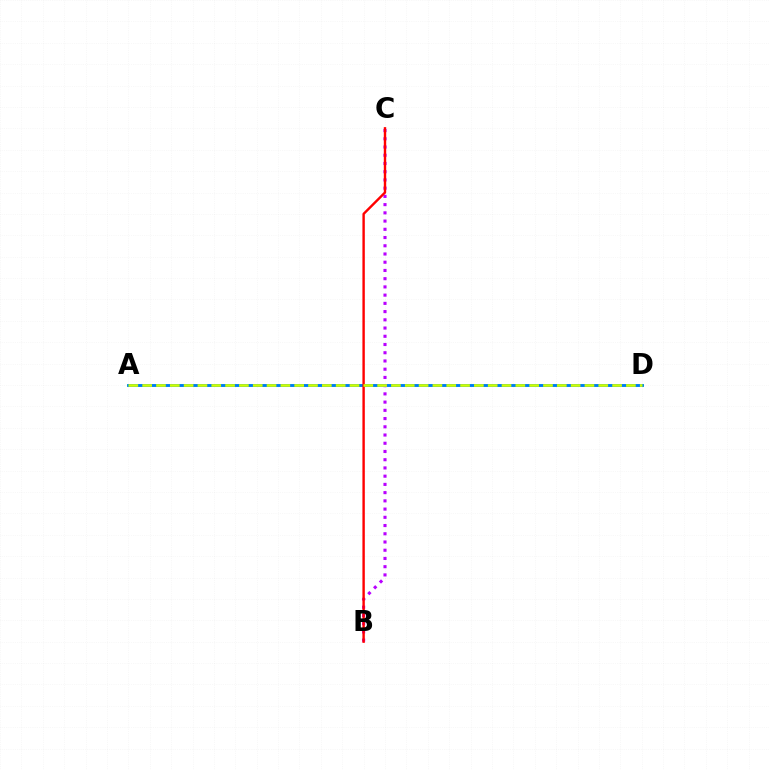{('A', 'D'): [{'color': '#00ff5c', 'line_style': 'solid', 'thickness': 1.92}, {'color': '#0074ff', 'line_style': 'solid', 'thickness': 1.92}, {'color': '#d1ff00', 'line_style': 'dashed', 'thickness': 1.88}], ('B', 'C'): [{'color': '#b900ff', 'line_style': 'dotted', 'thickness': 2.24}, {'color': '#ff0000', 'line_style': 'solid', 'thickness': 1.73}]}